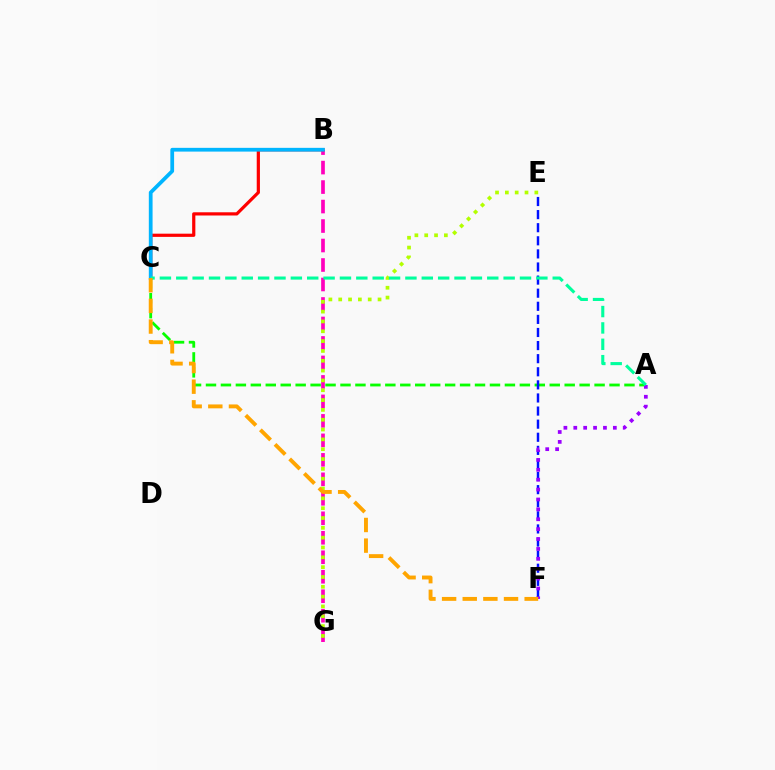{('B', 'G'): [{'color': '#ff00bd', 'line_style': 'dashed', 'thickness': 2.65}], ('A', 'C'): [{'color': '#08ff00', 'line_style': 'dashed', 'thickness': 2.03}, {'color': '#00ff9d', 'line_style': 'dashed', 'thickness': 2.22}], ('B', 'C'): [{'color': '#ff0000', 'line_style': 'solid', 'thickness': 2.31}, {'color': '#00b5ff', 'line_style': 'solid', 'thickness': 2.7}], ('E', 'F'): [{'color': '#0010ff', 'line_style': 'dashed', 'thickness': 1.78}], ('E', 'G'): [{'color': '#b3ff00', 'line_style': 'dotted', 'thickness': 2.67}], ('A', 'F'): [{'color': '#9b00ff', 'line_style': 'dotted', 'thickness': 2.69}], ('C', 'F'): [{'color': '#ffa500', 'line_style': 'dashed', 'thickness': 2.8}]}